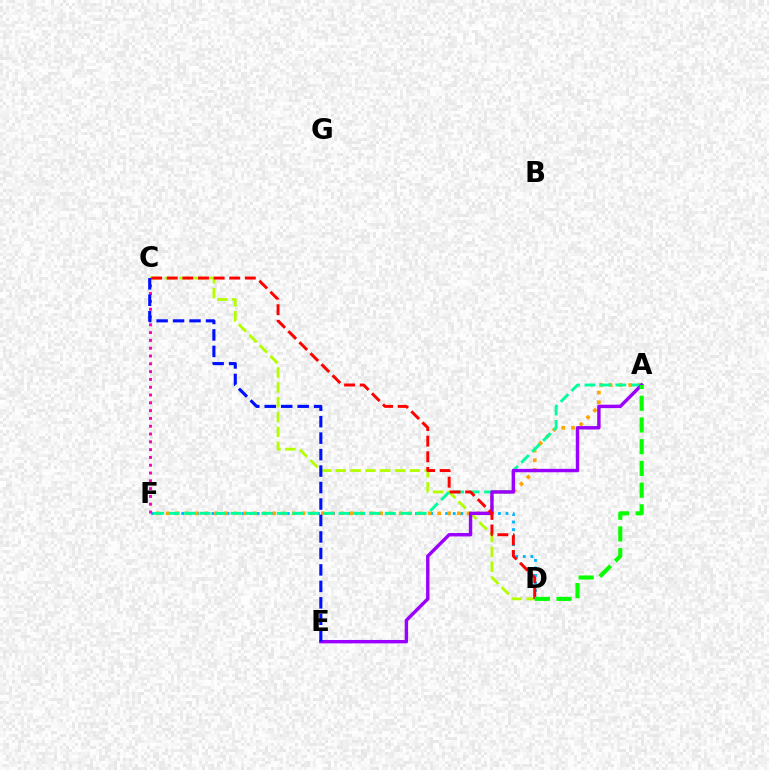{('C', 'D'): [{'color': '#b3ff00', 'line_style': 'dashed', 'thickness': 2.01}, {'color': '#ff0000', 'line_style': 'dashed', 'thickness': 2.12}], ('D', 'F'): [{'color': '#00b5ff', 'line_style': 'dotted', 'thickness': 2.05}], ('A', 'F'): [{'color': '#ffa500', 'line_style': 'dotted', 'thickness': 2.64}, {'color': '#00ff9d', 'line_style': 'dashed', 'thickness': 2.1}], ('A', 'E'): [{'color': '#9b00ff', 'line_style': 'solid', 'thickness': 2.45}], ('C', 'F'): [{'color': '#ff00bd', 'line_style': 'dotted', 'thickness': 2.12}], ('A', 'D'): [{'color': '#08ff00', 'line_style': 'dashed', 'thickness': 2.95}], ('C', 'E'): [{'color': '#0010ff', 'line_style': 'dashed', 'thickness': 2.24}]}